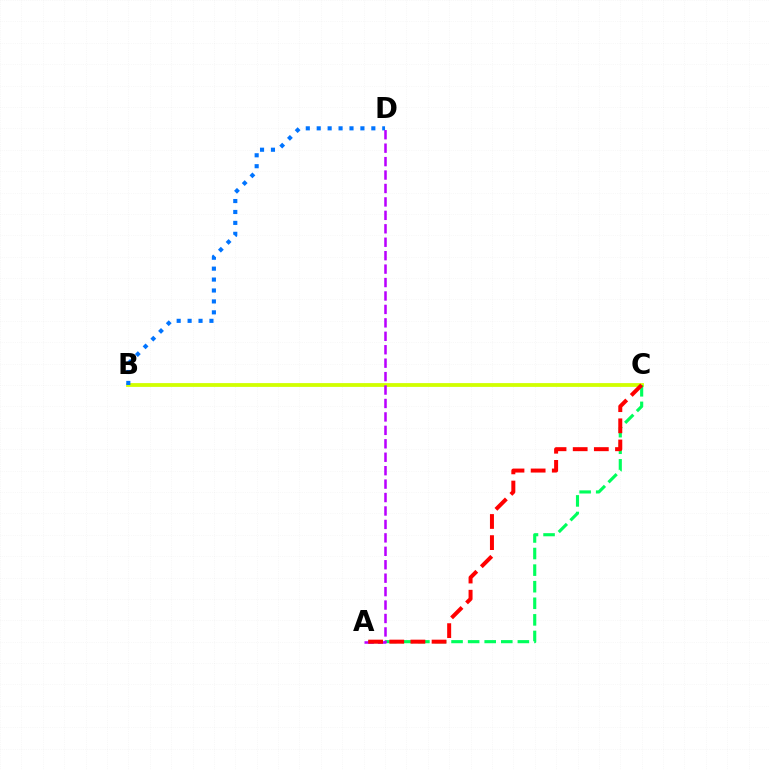{('B', 'C'): [{'color': '#d1ff00', 'line_style': 'solid', 'thickness': 2.73}], ('B', 'D'): [{'color': '#0074ff', 'line_style': 'dotted', 'thickness': 2.97}], ('A', 'C'): [{'color': '#00ff5c', 'line_style': 'dashed', 'thickness': 2.25}, {'color': '#ff0000', 'line_style': 'dashed', 'thickness': 2.87}], ('A', 'D'): [{'color': '#b900ff', 'line_style': 'dashed', 'thickness': 1.83}]}